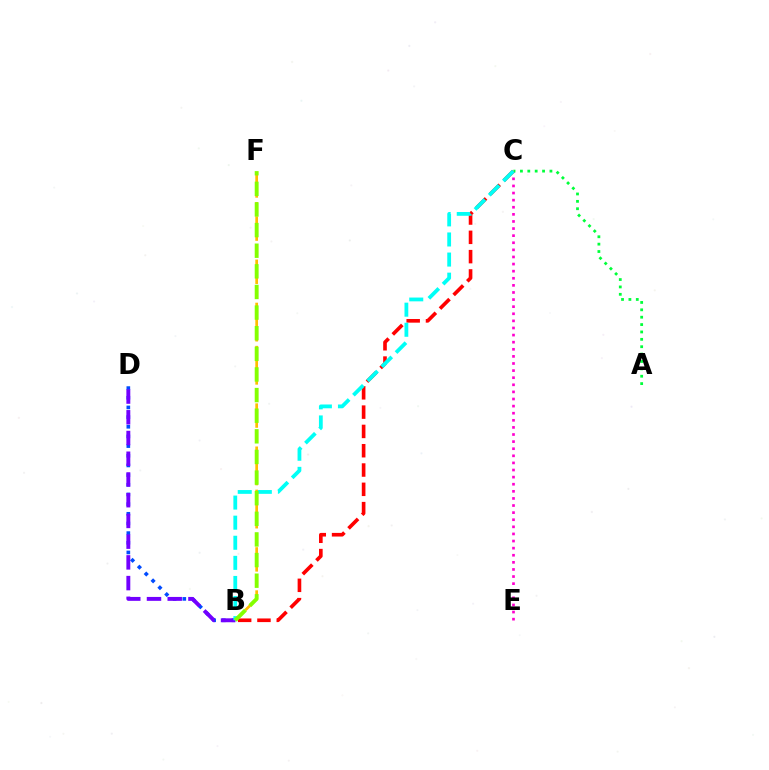{('B', 'C'): [{'color': '#ff0000', 'line_style': 'dashed', 'thickness': 2.62}, {'color': '#00fff6', 'line_style': 'dashed', 'thickness': 2.73}], ('C', 'E'): [{'color': '#ff00cf', 'line_style': 'dotted', 'thickness': 1.93}], ('B', 'D'): [{'color': '#004bff', 'line_style': 'dotted', 'thickness': 2.63}, {'color': '#7200ff', 'line_style': 'dashed', 'thickness': 2.82}], ('B', 'F'): [{'color': '#ffbd00', 'line_style': 'dashed', 'thickness': 1.95}, {'color': '#84ff00', 'line_style': 'dashed', 'thickness': 2.8}], ('A', 'C'): [{'color': '#00ff39', 'line_style': 'dotted', 'thickness': 2.0}]}